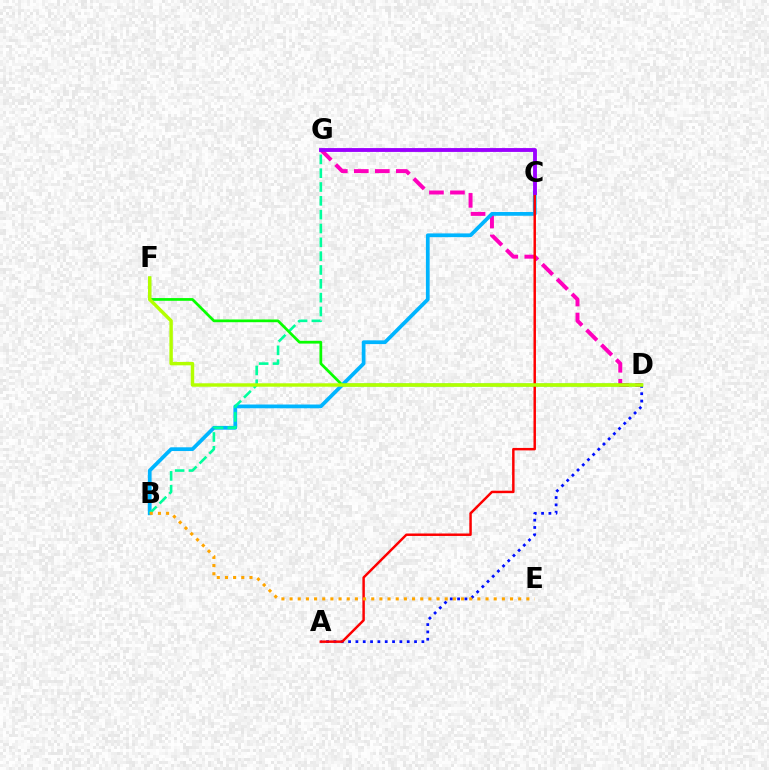{('D', 'G'): [{'color': '#ff00bd', 'line_style': 'dashed', 'thickness': 2.85}], ('B', 'C'): [{'color': '#00b5ff', 'line_style': 'solid', 'thickness': 2.69}], ('B', 'G'): [{'color': '#00ff9d', 'line_style': 'dashed', 'thickness': 1.88}], ('A', 'D'): [{'color': '#0010ff', 'line_style': 'dotted', 'thickness': 1.99}], ('D', 'F'): [{'color': '#08ff00', 'line_style': 'solid', 'thickness': 1.97}, {'color': '#b3ff00', 'line_style': 'solid', 'thickness': 2.47}], ('A', 'C'): [{'color': '#ff0000', 'line_style': 'solid', 'thickness': 1.77}], ('C', 'G'): [{'color': '#9b00ff', 'line_style': 'solid', 'thickness': 2.77}], ('B', 'E'): [{'color': '#ffa500', 'line_style': 'dotted', 'thickness': 2.22}]}